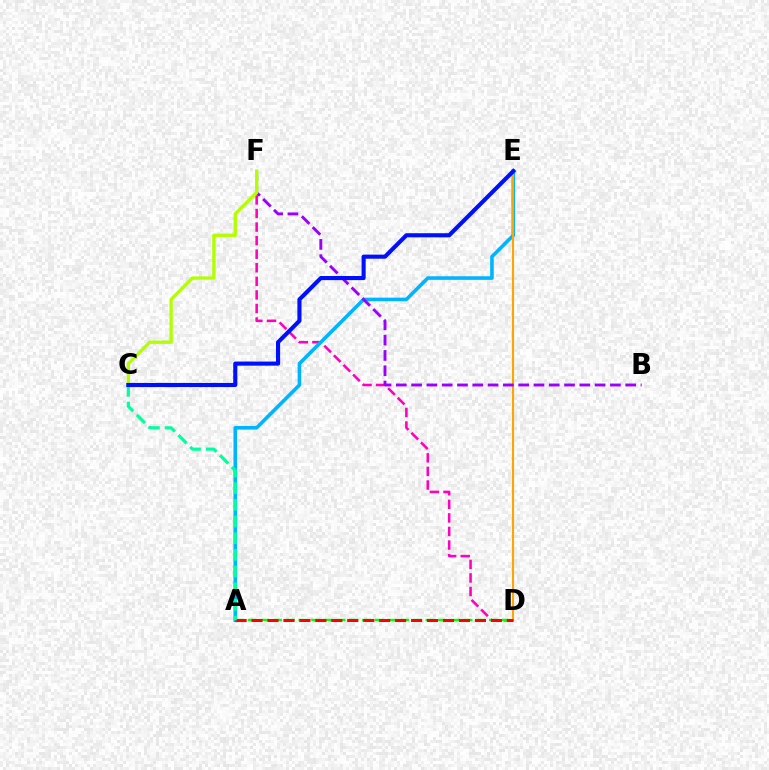{('D', 'F'): [{'color': '#ff00bd', 'line_style': 'dashed', 'thickness': 1.84}], ('A', 'D'): [{'color': '#08ff00', 'line_style': 'dashed', 'thickness': 1.73}, {'color': '#ff0000', 'line_style': 'dashed', 'thickness': 2.17}], ('A', 'E'): [{'color': '#00b5ff', 'line_style': 'solid', 'thickness': 2.6}], ('D', 'E'): [{'color': '#ffa500', 'line_style': 'solid', 'thickness': 1.5}], ('B', 'F'): [{'color': '#9b00ff', 'line_style': 'dashed', 'thickness': 2.08}], ('C', 'F'): [{'color': '#b3ff00', 'line_style': 'solid', 'thickness': 2.4}], ('A', 'C'): [{'color': '#00ff9d', 'line_style': 'dashed', 'thickness': 2.26}], ('C', 'E'): [{'color': '#0010ff', 'line_style': 'solid', 'thickness': 2.96}]}